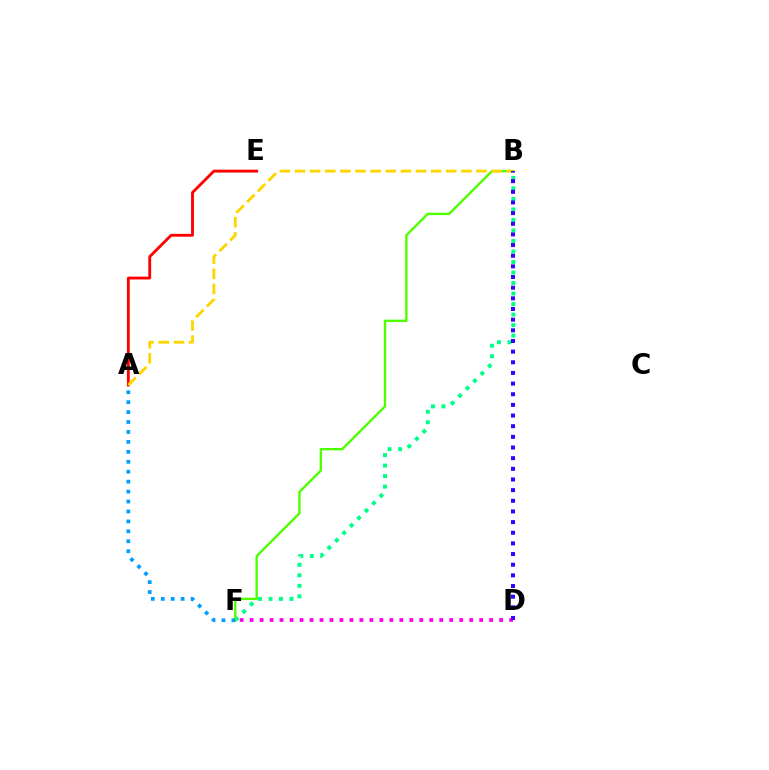{('B', 'F'): [{'color': '#00ff86', 'line_style': 'dotted', 'thickness': 2.86}, {'color': '#4fff00', 'line_style': 'solid', 'thickness': 1.72}], ('D', 'F'): [{'color': '#ff00ed', 'line_style': 'dotted', 'thickness': 2.71}], ('A', 'F'): [{'color': '#009eff', 'line_style': 'dotted', 'thickness': 2.7}], ('A', 'E'): [{'color': '#ff0000', 'line_style': 'solid', 'thickness': 2.05}], ('A', 'B'): [{'color': '#ffd500', 'line_style': 'dashed', 'thickness': 2.05}], ('B', 'D'): [{'color': '#3700ff', 'line_style': 'dotted', 'thickness': 2.89}]}